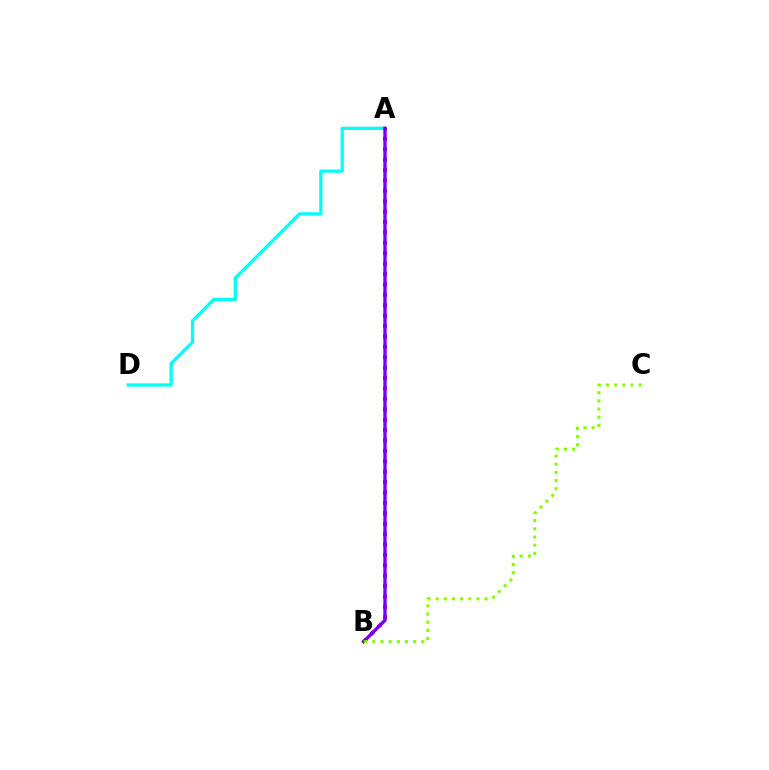{('A', 'D'): [{'color': '#00fff6', 'line_style': 'solid', 'thickness': 2.33}], ('A', 'B'): [{'color': '#ff0000', 'line_style': 'dotted', 'thickness': 2.83}, {'color': '#7200ff', 'line_style': 'solid', 'thickness': 2.42}], ('B', 'C'): [{'color': '#84ff00', 'line_style': 'dotted', 'thickness': 2.22}]}